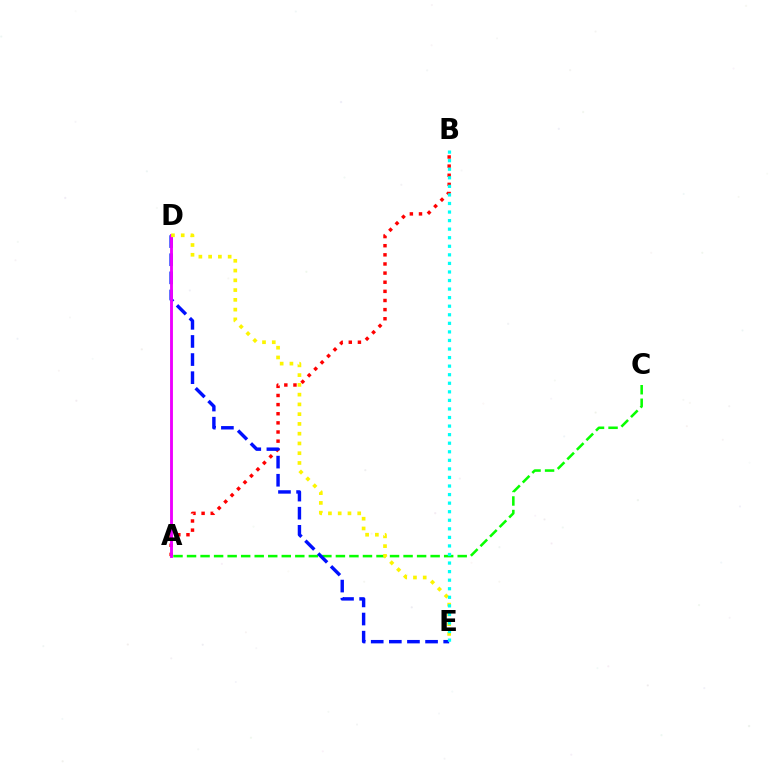{('A', 'C'): [{'color': '#08ff00', 'line_style': 'dashed', 'thickness': 1.84}], ('A', 'B'): [{'color': '#ff0000', 'line_style': 'dotted', 'thickness': 2.48}], ('D', 'E'): [{'color': '#0010ff', 'line_style': 'dashed', 'thickness': 2.46}, {'color': '#fcf500', 'line_style': 'dotted', 'thickness': 2.65}], ('A', 'D'): [{'color': '#ee00ff', 'line_style': 'solid', 'thickness': 2.07}], ('B', 'E'): [{'color': '#00fff6', 'line_style': 'dotted', 'thickness': 2.33}]}